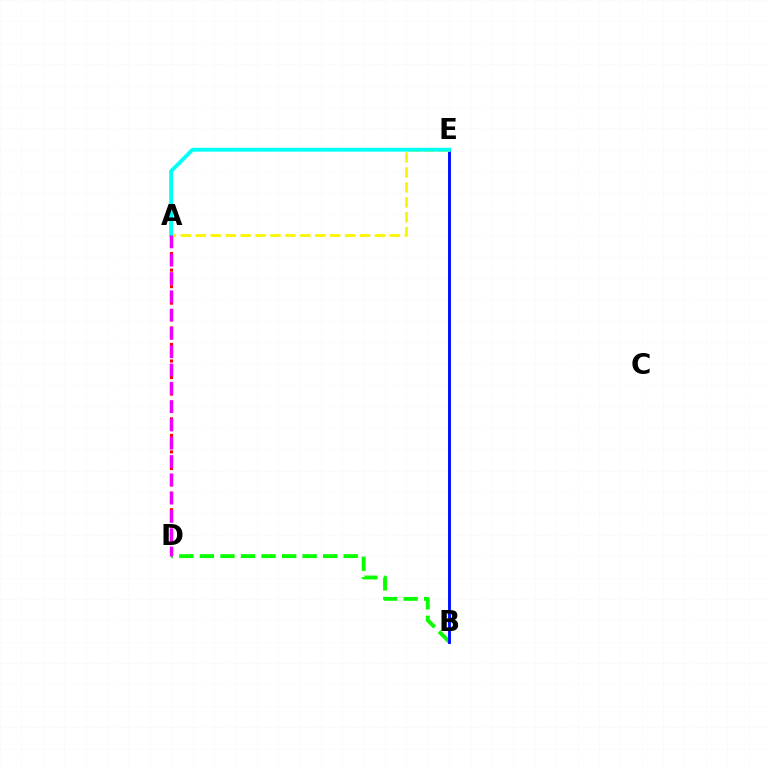{('B', 'D'): [{'color': '#08ff00', 'line_style': 'dashed', 'thickness': 2.79}], ('B', 'E'): [{'color': '#0010ff', 'line_style': 'solid', 'thickness': 2.1}], ('A', 'E'): [{'color': '#fcf500', 'line_style': 'dashed', 'thickness': 2.03}, {'color': '#00fff6', 'line_style': 'solid', 'thickness': 2.77}], ('A', 'D'): [{'color': '#ff0000', 'line_style': 'dotted', 'thickness': 2.25}, {'color': '#ee00ff', 'line_style': 'dashed', 'thickness': 2.49}]}